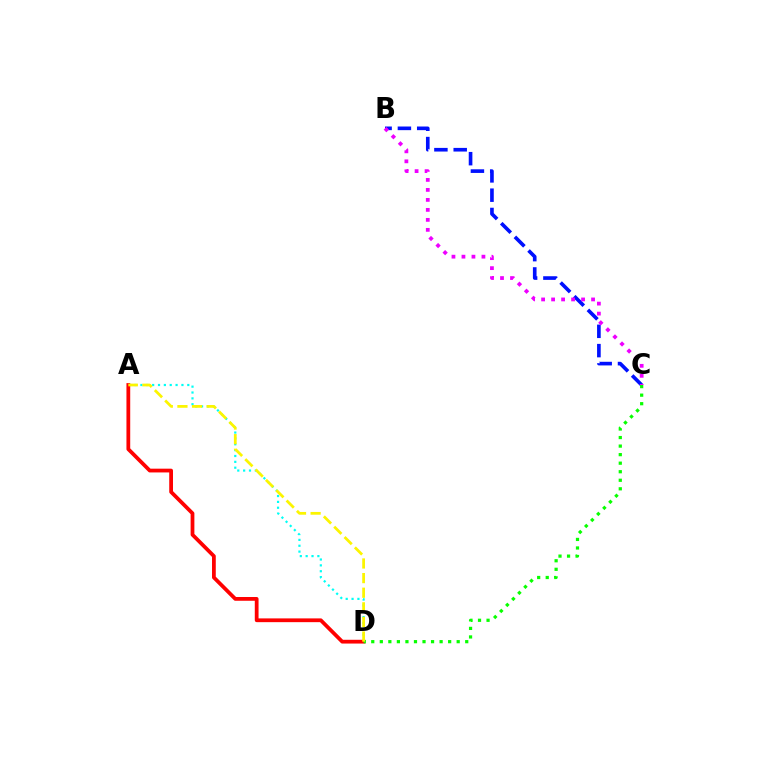{('B', 'C'): [{'color': '#0010ff', 'line_style': 'dashed', 'thickness': 2.62}, {'color': '#ee00ff', 'line_style': 'dotted', 'thickness': 2.71}], ('A', 'D'): [{'color': '#00fff6', 'line_style': 'dotted', 'thickness': 1.59}, {'color': '#ff0000', 'line_style': 'solid', 'thickness': 2.71}, {'color': '#fcf500', 'line_style': 'dashed', 'thickness': 1.99}], ('C', 'D'): [{'color': '#08ff00', 'line_style': 'dotted', 'thickness': 2.32}]}